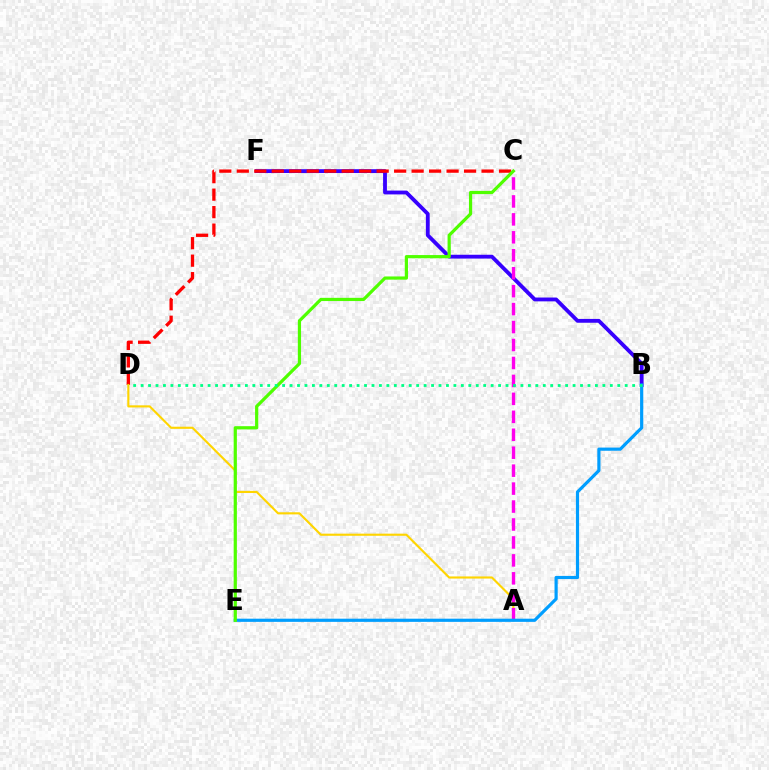{('B', 'F'): [{'color': '#3700ff', 'line_style': 'solid', 'thickness': 2.75}], ('C', 'D'): [{'color': '#ff0000', 'line_style': 'dashed', 'thickness': 2.37}], ('A', 'D'): [{'color': '#ffd500', 'line_style': 'solid', 'thickness': 1.53}], ('A', 'C'): [{'color': '#ff00ed', 'line_style': 'dashed', 'thickness': 2.44}], ('B', 'E'): [{'color': '#009eff', 'line_style': 'solid', 'thickness': 2.29}], ('C', 'E'): [{'color': '#4fff00', 'line_style': 'solid', 'thickness': 2.31}], ('B', 'D'): [{'color': '#00ff86', 'line_style': 'dotted', 'thickness': 2.02}]}